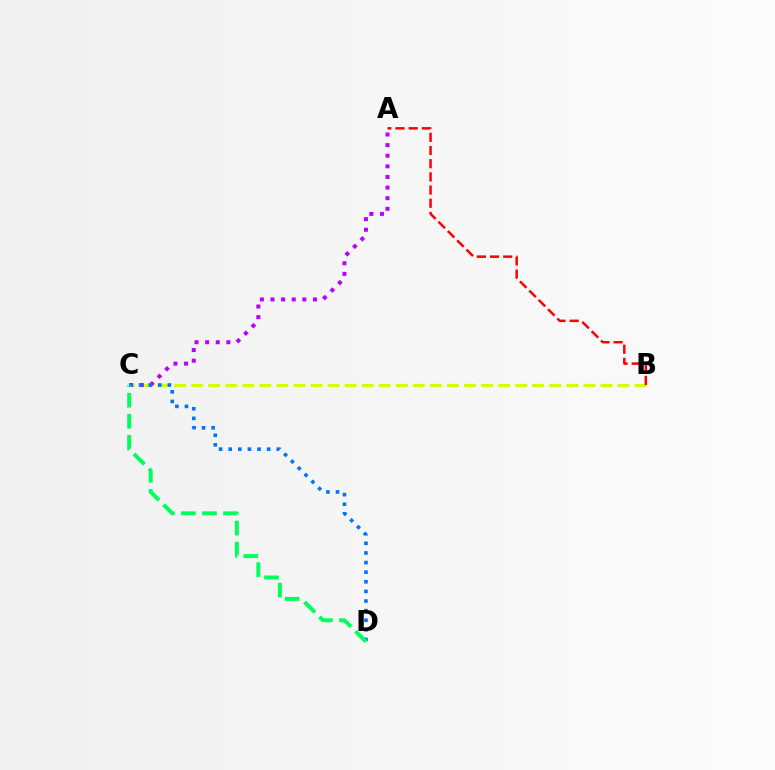{('B', 'C'): [{'color': '#d1ff00', 'line_style': 'dashed', 'thickness': 2.32}], ('A', 'C'): [{'color': '#b900ff', 'line_style': 'dotted', 'thickness': 2.88}], ('C', 'D'): [{'color': '#0074ff', 'line_style': 'dotted', 'thickness': 2.61}, {'color': '#00ff5c', 'line_style': 'dashed', 'thickness': 2.86}], ('A', 'B'): [{'color': '#ff0000', 'line_style': 'dashed', 'thickness': 1.79}]}